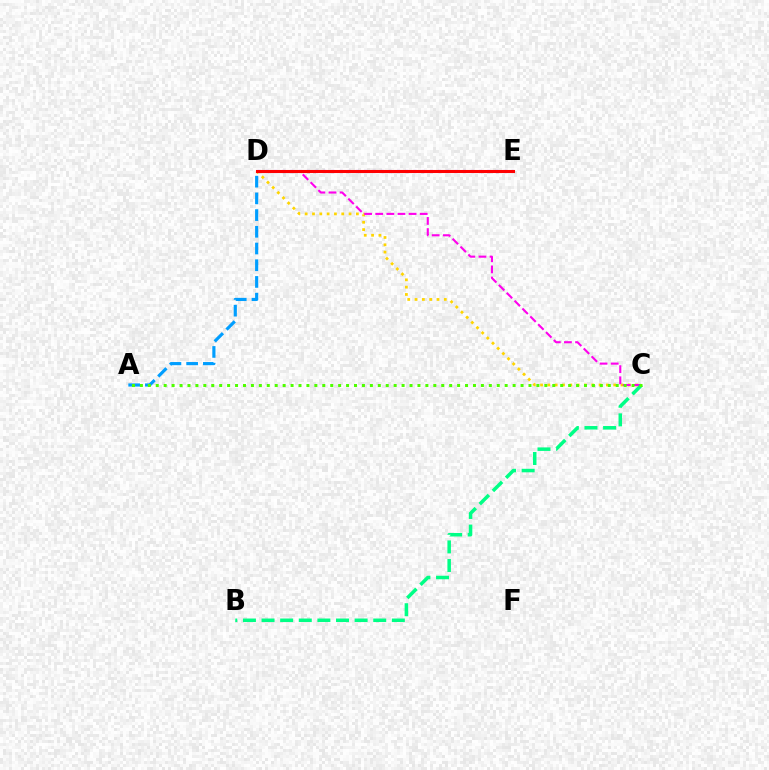{('C', 'D'): [{'color': '#ffd500', 'line_style': 'dotted', 'thickness': 1.99}, {'color': '#ff00ed', 'line_style': 'dashed', 'thickness': 1.51}], ('B', 'C'): [{'color': '#00ff86', 'line_style': 'dashed', 'thickness': 2.53}], ('A', 'D'): [{'color': '#009eff', 'line_style': 'dashed', 'thickness': 2.27}], ('A', 'C'): [{'color': '#4fff00', 'line_style': 'dotted', 'thickness': 2.15}], ('D', 'E'): [{'color': '#3700ff', 'line_style': 'dotted', 'thickness': 2.23}, {'color': '#ff0000', 'line_style': 'solid', 'thickness': 2.2}]}